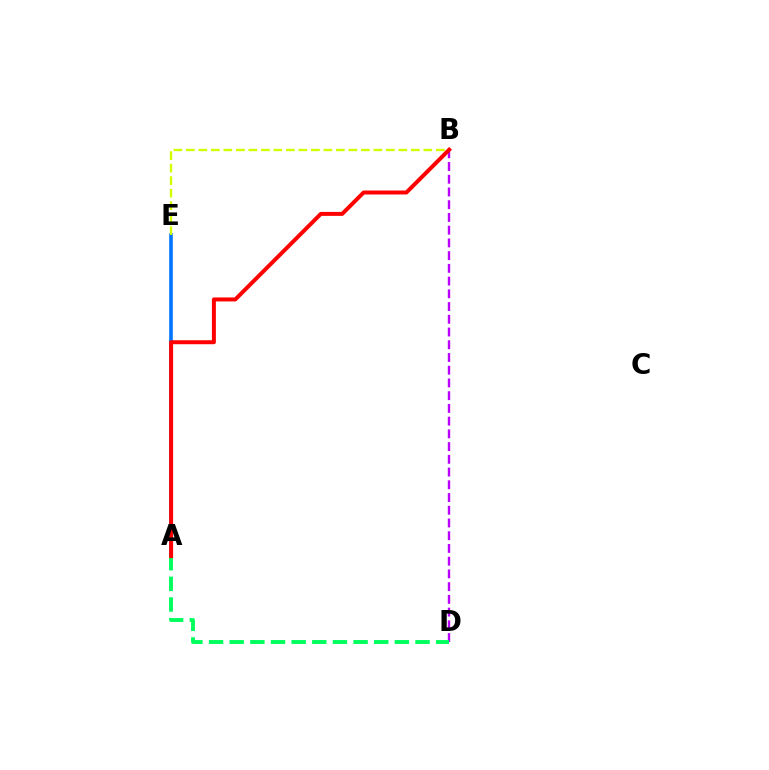{('A', 'E'): [{'color': '#0074ff', 'line_style': 'solid', 'thickness': 2.58}], ('B', 'E'): [{'color': '#d1ff00', 'line_style': 'dashed', 'thickness': 1.7}], ('B', 'D'): [{'color': '#b900ff', 'line_style': 'dashed', 'thickness': 1.73}], ('A', 'D'): [{'color': '#00ff5c', 'line_style': 'dashed', 'thickness': 2.8}], ('A', 'B'): [{'color': '#ff0000', 'line_style': 'solid', 'thickness': 2.87}]}